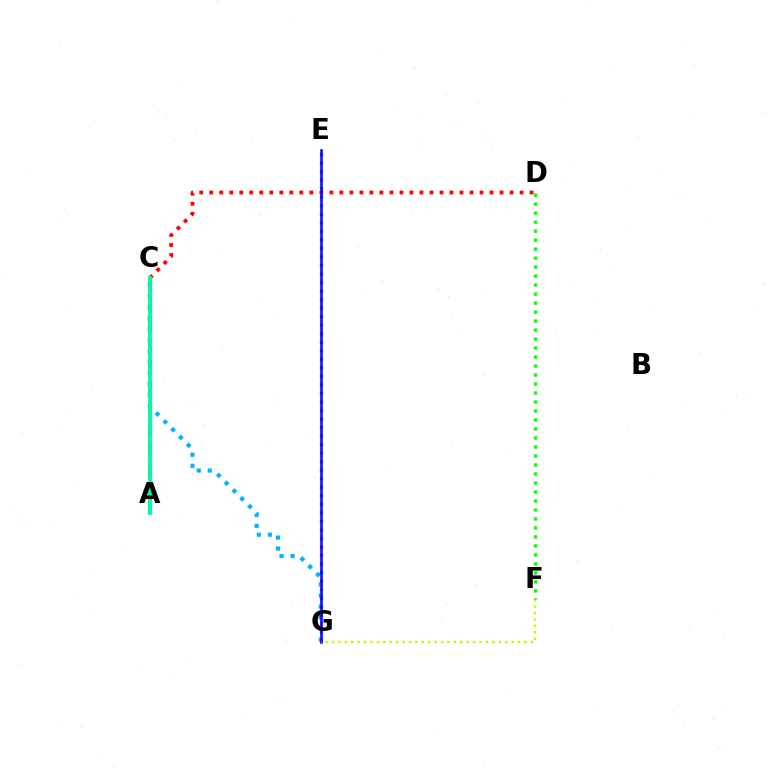{('C', 'G'): [{'color': '#00b5ff', 'line_style': 'dotted', 'thickness': 2.99}], ('E', 'G'): [{'color': '#ff00bd', 'line_style': 'dotted', 'thickness': 2.32}, {'color': '#0010ff', 'line_style': 'solid', 'thickness': 1.85}], ('C', 'D'): [{'color': '#ff0000', 'line_style': 'dotted', 'thickness': 2.72}], ('F', 'G'): [{'color': '#b3ff00', 'line_style': 'dotted', 'thickness': 1.74}], ('A', 'C'): [{'color': '#ffa500', 'line_style': 'dashed', 'thickness': 1.57}, {'color': '#9b00ff', 'line_style': 'dashed', 'thickness': 2.79}, {'color': '#00ff9d', 'line_style': 'solid', 'thickness': 2.78}], ('D', 'F'): [{'color': '#08ff00', 'line_style': 'dotted', 'thickness': 2.44}]}